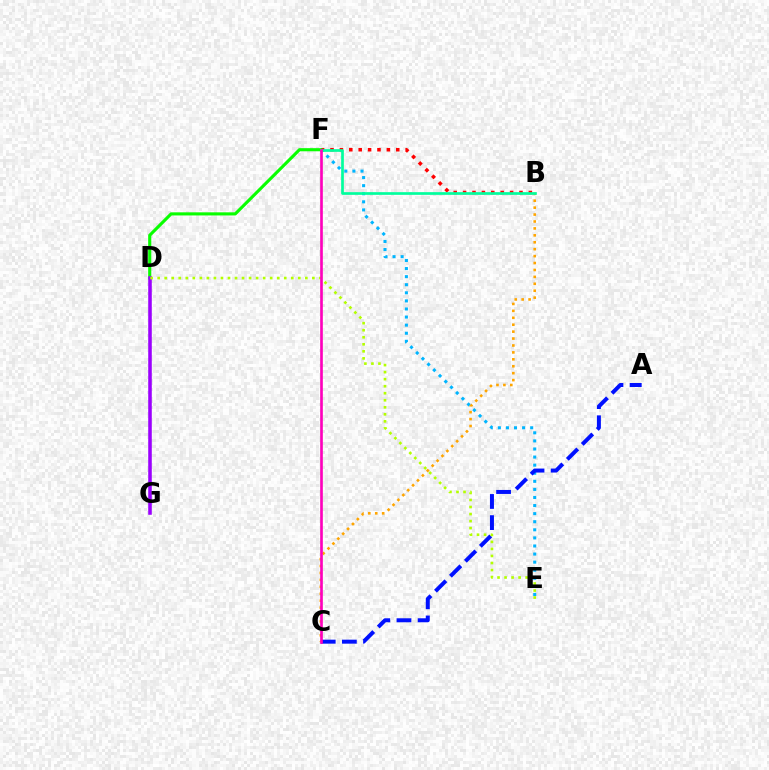{('E', 'F'): [{'color': '#00b5ff', 'line_style': 'dotted', 'thickness': 2.2}], ('B', 'F'): [{'color': '#ff0000', 'line_style': 'dotted', 'thickness': 2.55}, {'color': '#00ff9d', 'line_style': 'solid', 'thickness': 1.93}], ('D', 'F'): [{'color': '#08ff00', 'line_style': 'solid', 'thickness': 2.24}], ('A', 'C'): [{'color': '#0010ff', 'line_style': 'dashed', 'thickness': 2.87}], ('B', 'C'): [{'color': '#ffa500', 'line_style': 'dotted', 'thickness': 1.88}], ('D', 'G'): [{'color': '#9b00ff', 'line_style': 'solid', 'thickness': 2.56}], ('D', 'E'): [{'color': '#b3ff00', 'line_style': 'dotted', 'thickness': 1.91}], ('C', 'F'): [{'color': '#ff00bd', 'line_style': 'solid', 'thickness': 1.92}]}